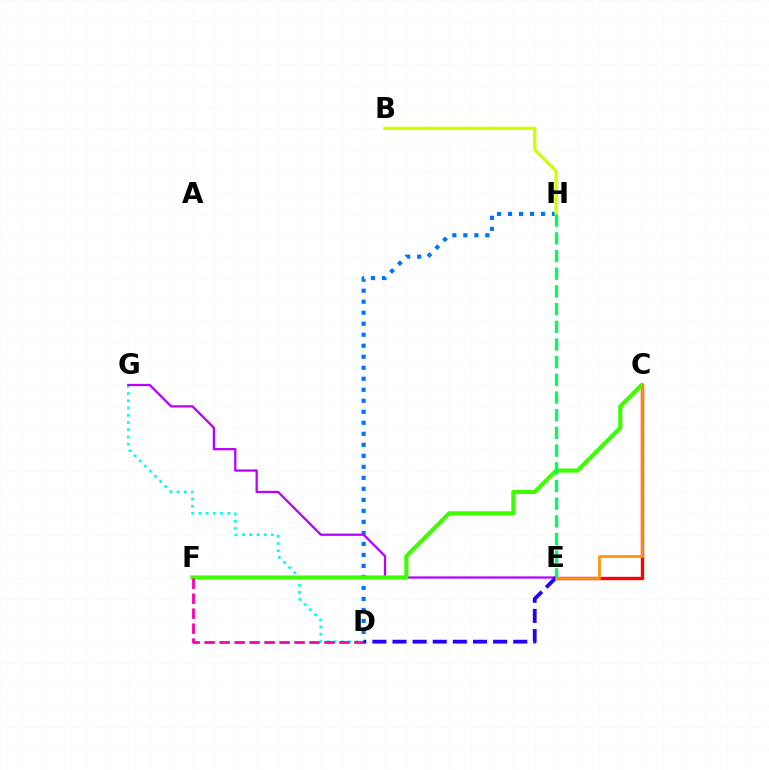{('C', 'E'): [{'color': '#ff0000', 'line_style': 'solid', 'thickness': 2.43}, {'color': '#ff9400', 'line_style': 'solid', 'thickness': 1.97}], ('D', 'H'): [{'color': '#0074ff', 'line_style': 'dotted', 'thickness': 2.99}], ('B', 'H'): [{'color': '#d1ff00', 'line_style': 'solid', 'thickness': 2.38}], ('D', 'G'): [{'color': '#00fff6', 'line_style': 'dotted', 'thickness': 1.96}], ('E', 'G'): [{'color': '#b900ff', 'line_style': 'solid', 'thickness': 1.63}], ('C', 'F'): [{'color': '#3dff00', 'line_style': 'solid', 'thickness': 2.98}], ('D', 'F'): [{'color': '#ff00ac', 'line_style': 'dashed', 'thickness': 2.04}], ('E', 'H'): [{'color': '#00ff5c', 'line_style': 'dashed', 'thickness': 2.4}], ('D', 'E'): [{'color': '#2500ff', 'line_style': 'dashed', 'thickness': 2.73}]}